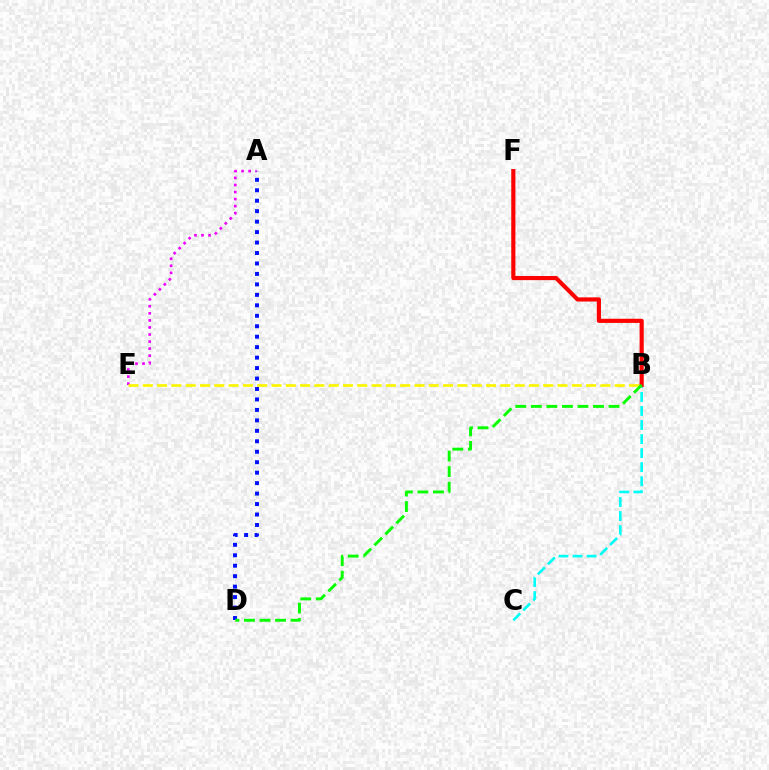{('B', 'C'): [{'color': '#00fff6', 'line_style': 'dashed', 'thickness': 1.91}], ('B', 'F'): [{'color': '#ff0000', 'line_style': 'solid', 'thickness': 2.98}], ('A', 'E'): [{'color': '#ee00ff', 'line_style': 'dotted', 'thickness': 1.92}], ('B', 'E'): [{'color': '#fcf500', 'line_style': 'dashed', 'thickness': 1.94}], ('A', 'D'): [{'color': '#0010ff', 'line_style': 'dotted', 'thickness': 2.84}], ('B', 'D'): [{'color': '#08ff00', 'line_style': 'dashed', 'thickness': 2.11}]}